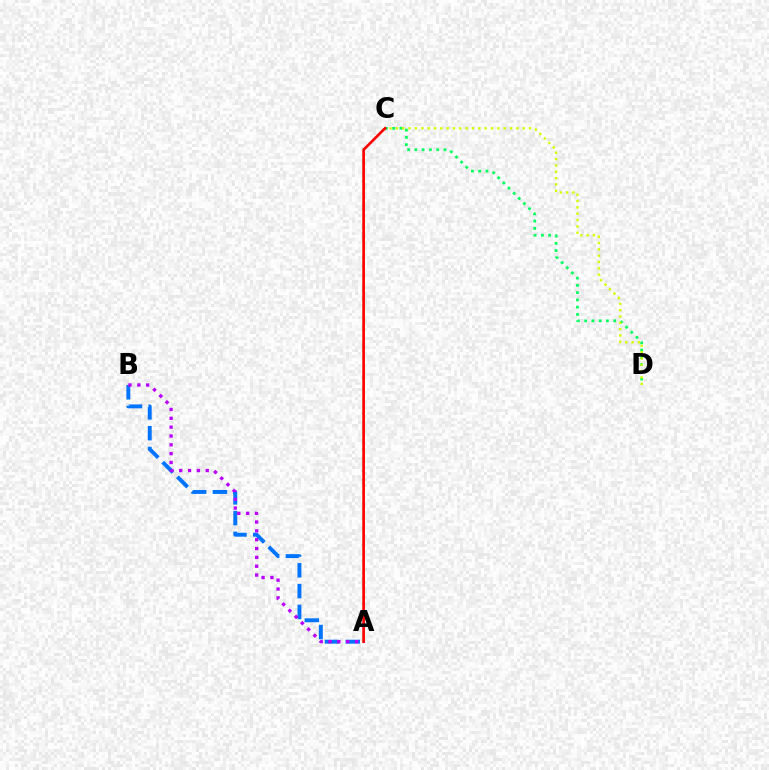{('C', 'D'): [{'color': '#00ff5c', 'line_style': 'dotted', 'thickness': 1.97}, {'color': '#d1ff00', 'line_style': 'dotted', 'thickness': 1.72}], ('A', 'B'): [{'color': '#0074ff', 'line_style': 'dashed', 'thickness': 2.82}, {'color': '#b900ff', 'line_style': 'dotted', 'thickness': 2.4}], ('A', 'C'): [{'color': '#ff0000', 'line_style': 'solid', 'thickness': 1.93}]}